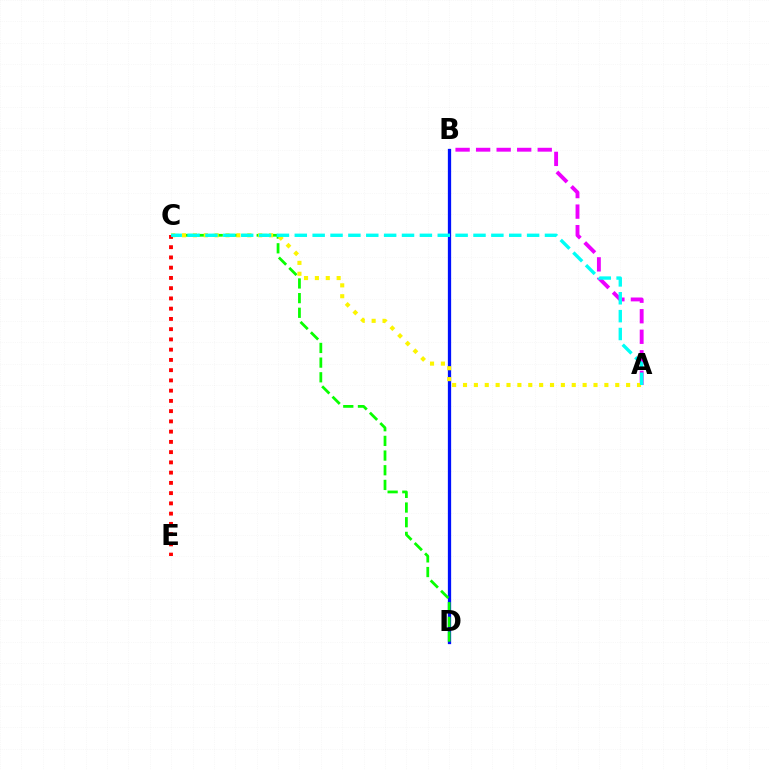{('A', 'B'): [{'color': '#ee00ff', 'line_style': 'dashed', 'thickness': 2.79}], ('B', 'D'): [{'color': '#0010ff', 'line_style': 'solid', 'thickness': 2.35}], ('C', 'D'): [{'color': '#08ff00', 'line_style': 'dashed', 'thickness': 1.99}], ('A', 'C'): [{'color': '#fcf500', 'line_style': 'dotted', 'thickness': 2.95}, {'color': '#00fff6', 'line_style': 'dashed', 'thickness': 2.43}], ('C', 'E'): [{'color': '#ff0000', 'line_style': 'dotted', 'thickness': 2.78}]}